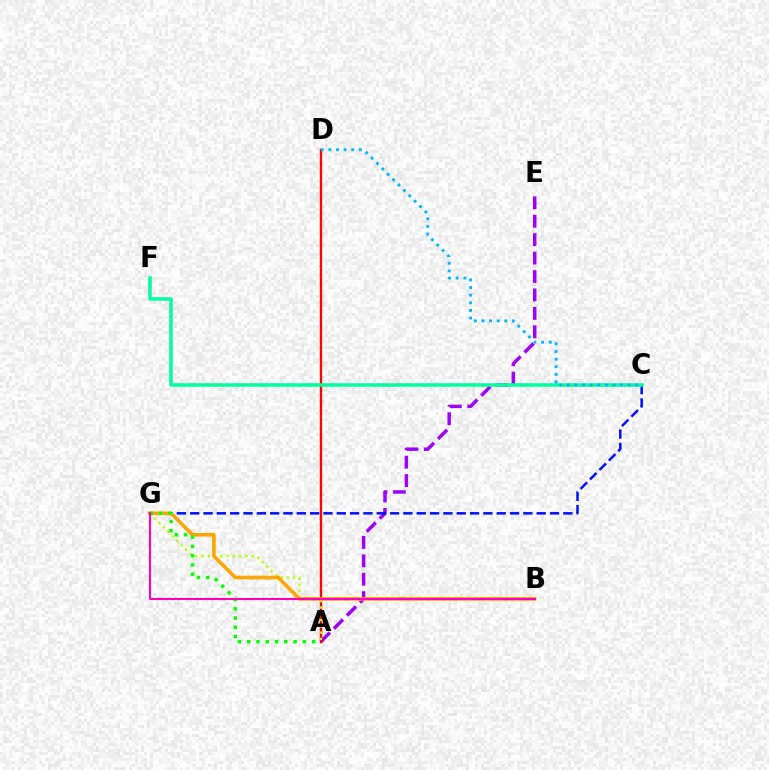{('A', 'E'): [{'color': '#9b00ff', 'line_style': 'dashed', 'thickness': 2.5}], ('A', 'D'): [{'color': '#ff0000', 'line_style': 'solid', 'thickness': 1.73}], ('C', 'G'): [{'color': '#0010ff', 'line_style': 'dashed', 'thickness': 1.81}], ('A', 'G'): [{'color': '#b3ff00', 'line_style': 'dotted', 'thickness': 1.71}, {'color': '#08ff00', 'line_style': 'dotted', 'thickness': 2.52}], ('B', 'G'): [{'color': '#ffa500', 'line_style': 'solid', 'thickness': 2.63}, {'color': '#ff00bd', 'line_style': 'solid', 'thickness': 1.52}], ('C', 'F'): [{'color': '#00ff9d', 'line_style': 'solid', 'thickness': 2.55}], ('C', 'D'): [{'color': '#00b5ff', 'line_style': 'dotted', 'thickness': 2.07}]}